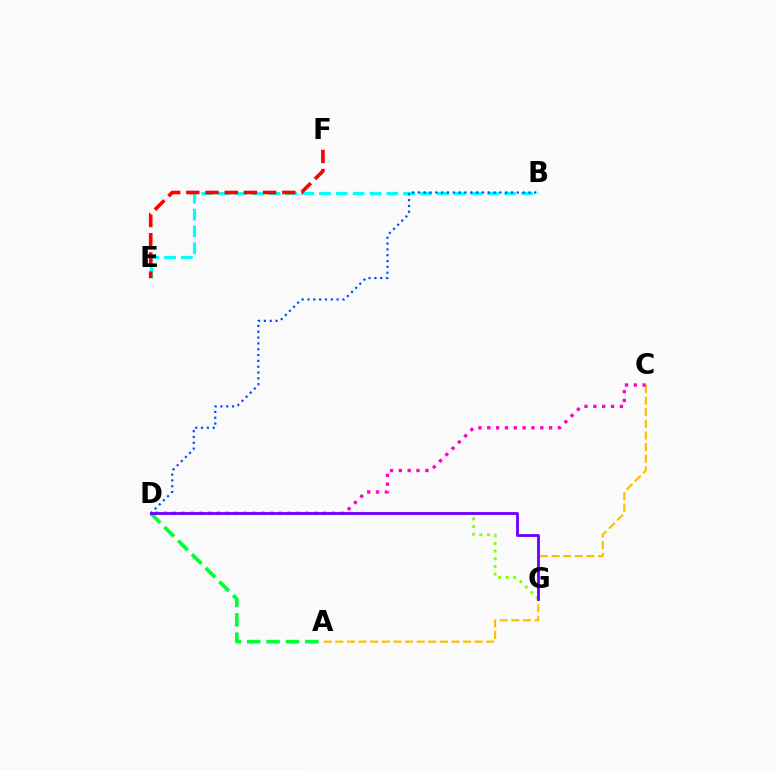{('D', 'G'): [{'color': '#84ff00', 'line_style': 'dotted', 'thickness': 2.09}, {'color': '#7200ff', 'line_style': 'solid', 'thickness': 2.05}], ('A', 'C'): [{'color': '#ffbd00', 'line_style': 'dashed', 'thickness': 1.58}], ('C', 'D'): [{'color': '#ff00cf', 'line_style': 'dotted', 'thickness': 2.4}], ('B', 'E'): [{'color': '#00fff6', 'line_style': 'dashed', 'thickness': 2.29}], ('E', 'F'): [{'color': '#ff0000', 'line_style': 'dashed', 'thickness': 2.61}], ('A', 'D'): [{'color': '#00ff39', 'line_style': 'dashed', 'thickness': 2.63}], ('B', 'D'): [{'color': '#004bff', 'line_style': 'dotted', 'thickness': 1.58}]}